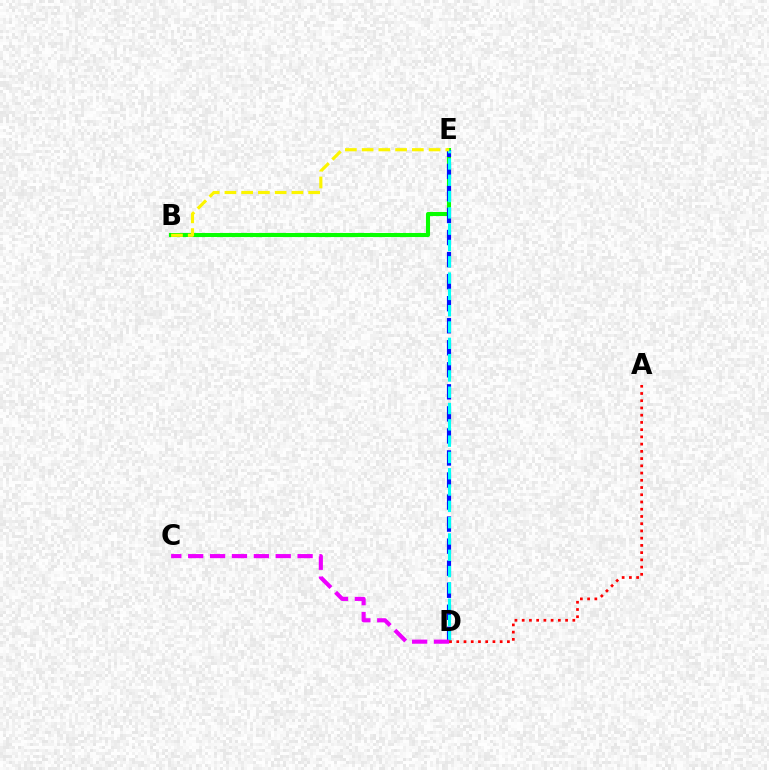{('B', 'E'): [{'color': '#08ff00', 'line_style': 'solid', 'thickness': 2.93}, {'color': '#fcf500', 'line_style': 'dashed', 'thickness': 2.27}], ('D', 'E'): [{'color': '#0010ff', 'line_style': 'dashed', 'thickness': 2.99}, {'color': '#00fff6', 'line_style': 'dashed', 'thickness': 2.22}], ('C', 'D'): [{'color': '#ee00ff', 'line_style': 'dashed', 'thickness': 2.97}], ('A', 'D'): [{'color': '#ff0000', 'line_style': 'dotted', 'thickness': 1.97}]}